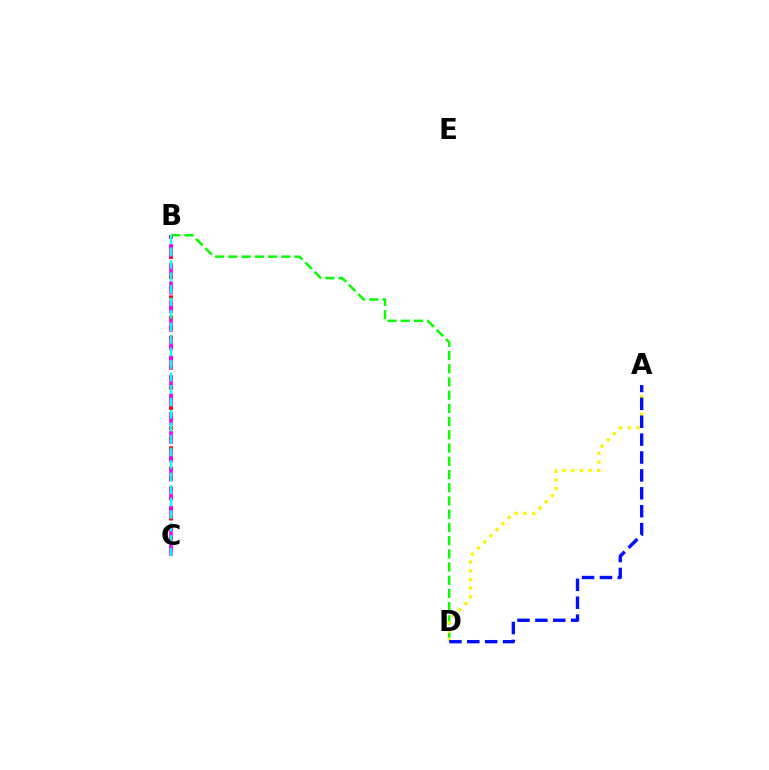{('B', 'C'): [{'color': '#ff0000', 'line_style': 'dotted', 'thickness': 2.73}, {'color': '#ee00ff', 'line_style': 'dashed', 'thickness': 2.54}, {'color': '#00fff6', 'line_style': 'dashed', 'thickness': 1.7}], ('B', 'D'): [{'color': '#08ff00', 'line_style': 'dashed', 'thickness': 1.8}], ('A', 'D'): [{'color': '#fcf500', 'line_style': 'dotted', 'thickness': 2.36}, {'color': '#0010ff', 'line_style': 'dashed', 'thickness': 2.43}]}